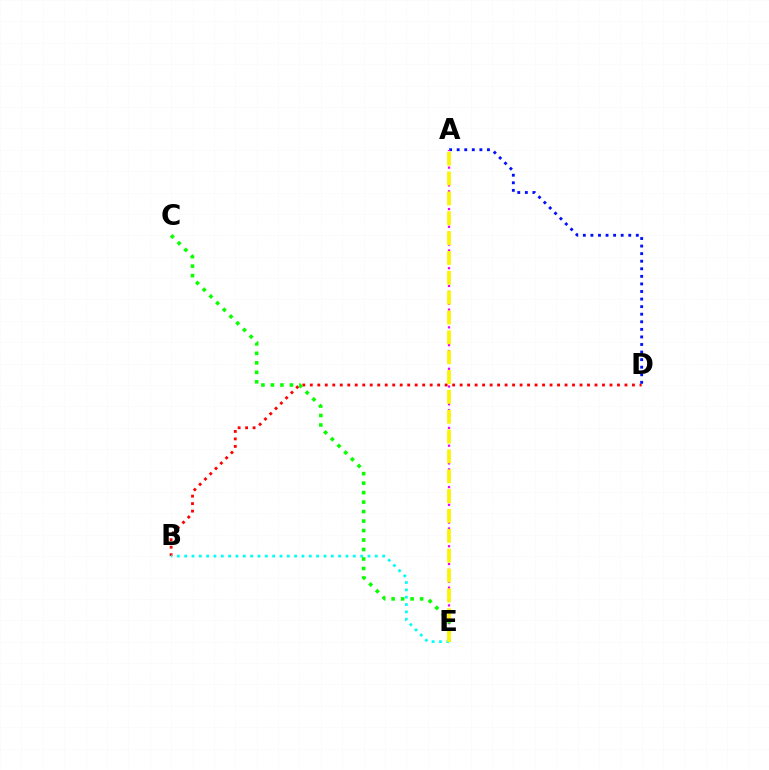{('B', 'D'): [{'color': '#ff0000', 'line_style': 'dotted', 'thickness': 2.04}], ('B', 'E'): [{'color': '#00fff6', 'line_style': 'dotted', 'thickness': 1.99}], ('A', 'D'): [{'color': '#0010ff', 'line_style': 'dotted', 'thickness': 2.06}], ('A', 'E'): [{'color': '#ee00ff', 'line_style': 'dotted', 'thickness': 1.61}, {'color': '#fcf500', 'line_style': 'dashed', 'thickness': 2.7}], ('C', 'E'): [{'color': '#08ff00', 'line_style': 'dotted', 'thickness': 2.58}]}